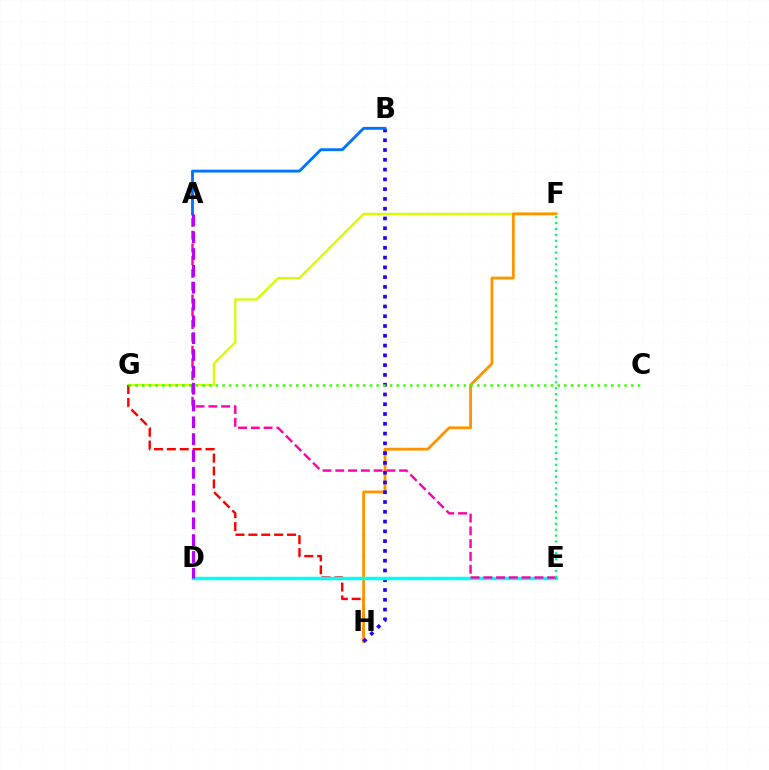{('F', 'G'): [{'color': '#d1ff00', 'line_style': 'solid', 'thickness': 1.61}], ('G', 'H'): [{'color': '#ff0000', 'line_style': 'dashed', 'thickness': 1.75}], ('F', 'H'): [{'color': '#ff9400', 'line_style': 'solid', 'thickness': 2.03}], ('B', 'H'): [{'color': '#2500ff', 'line_style': 'dotted', 'thickness': 2.66}], ('D', 'E'): [{'color': '#00fff6', 'line_style': 'solid', 'thickness': 2.49}], ('A', 'B'): [{'color': '#0074ff', 'line_style': 'solid', 'thickness': 2.06}], ('A', 'E'): [{'color': '#ff00ac', 'line_style': 'dashed', 'thickness': 1.74}], ('A', 'D'): [{'color': '#b900ff', 'line_style': 'dashed', 'thickness': 2.29}], ('E', 'F'): [{'color': '#00ff5c', 'line_style': 'dotted', 'thickness': 1.6}], ('C', 'G'): [{'color': '#3dff00', 'line_style': 'dotted', 'thickness': 1.82}]}